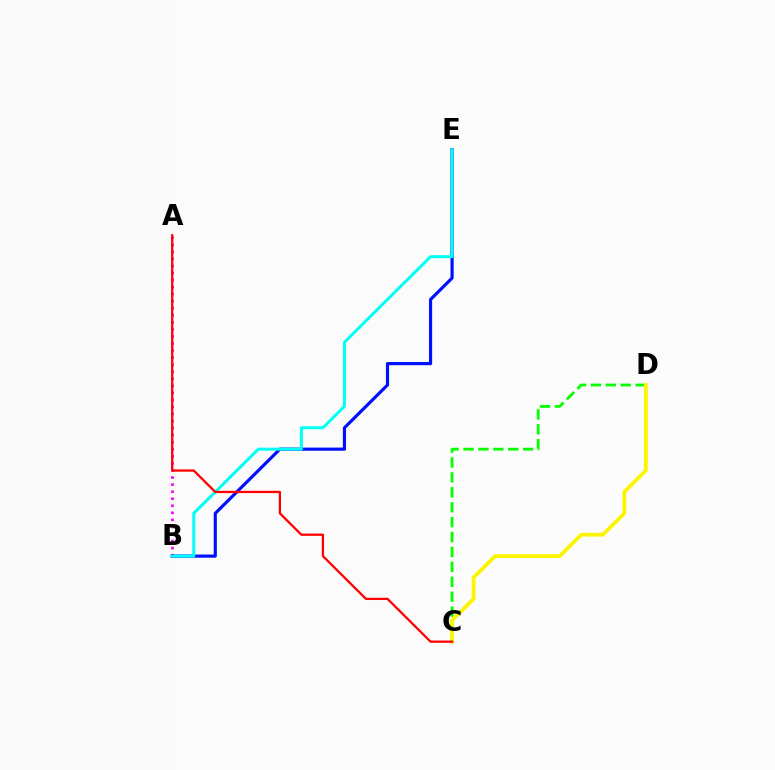{('A', 'B'): [{'color': '#ee00ff', 'line_style': 'dotted', 'thickness': 1.92}], ('C', 'D'): [{'color': '#08ff00', 'line_style': 'dashed', 'thickness': 2.03}, {'color': '#fcf500', 'line_style': 'solid', 'thickness': 2.73}], ('B', 'E'): [{'color': '#0010ff', 'line_style': 'solid', 'thickness': 2.28}, {'color': '#00fff6', 'line_style': 'solid', 'thickness': 2.14}], ('A', 'C'): [{'color': '#ff0000', 'line_style': 'solid', 'thickness': 1.64}]}